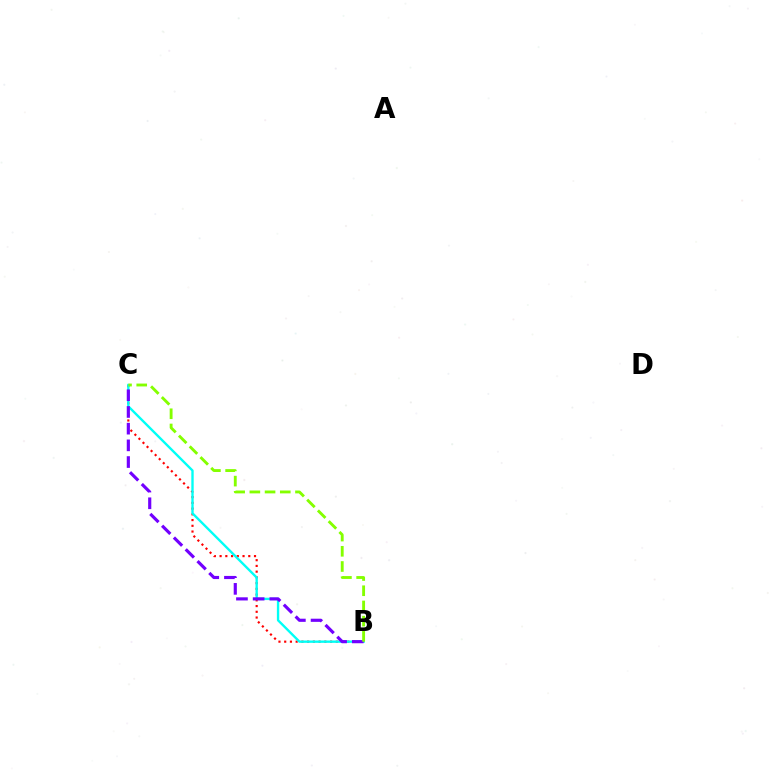{('B', 'C'): [{'color': '#ff0000', 'line_style': 'dotted', 'thickness': 1.56}, {'color': '#00fff6', 'line_style': 'solid', 'thickness': 1.7}, {'color': '#7200ff', 'line_style': 'dashed', 'thickness': 2.27}, {'color': '#84ff00', 'line_style': 'dashed', 'thickness': 2.07}]}